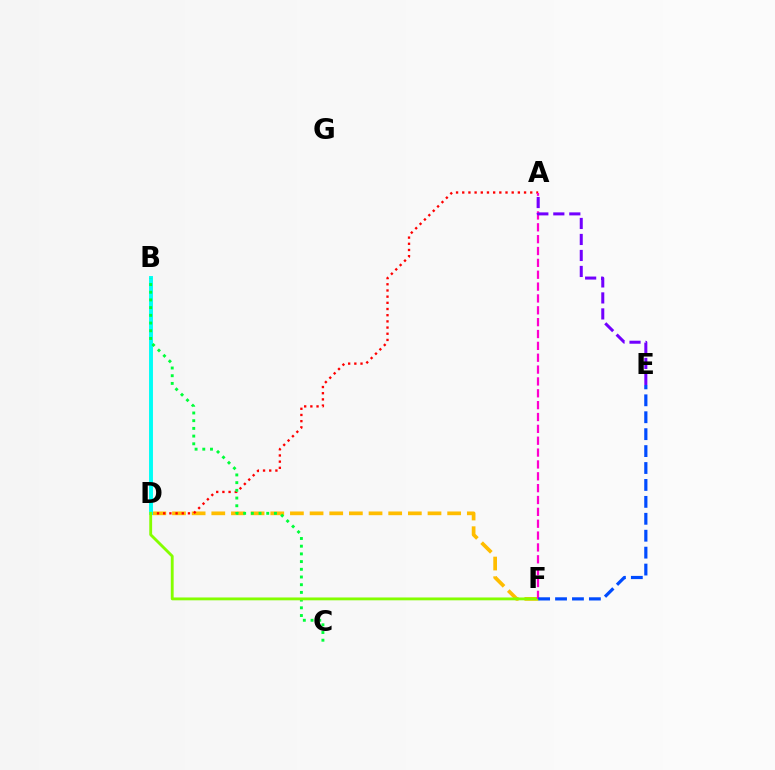{('D', 'F'): [{'color': '#ffbd00', 'line_style': 'dashed', 'thickness': 2.67}, {'color': '#84ff00', 'line_style': 'solid', 'thickness': 2.05}], ('A', 'D'): [{'color': '#ff0000', 'line_style': 'dotted', 'thickness': 1.68}], ('B', 'D'): [{'color': '#00fff6', 'line_style': 'solid', 'thickness': 2.82}], ('B', 'C'): [{'color': '#00ff39', 'line_style': 'dotted', 'thickness': 2.09}], ('A', 'F'): [{'color': '#ff00cf', 'line_style': 'dashed', 'thickness': 1.61}], ('A', 'E'): [{'color': '#7200ff', 'line_style': 'dashed', 'thickness': 2.17}], ('E', 'F'): [{'color': '#004bff', 'line_style': 'dashed', 'thickness': 2.3}]}